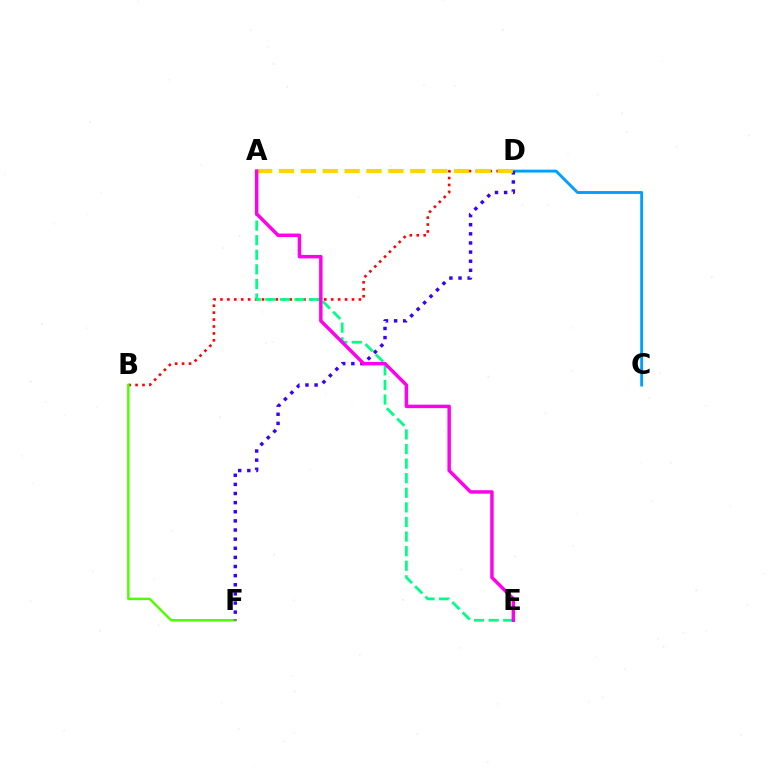{('B', 'D'): [{'color': '#ff0000', 'line_style': 'dotted', 'thickness': 1.88}], ('C', 'D'): [{'color': '#009eff', 'line_style': 'solid', 'thickness': 2.08}], ('B', 'F'): [{'color': '#4fff00', 'line_style': 'solid', 'thickness': 1.76}], ('D', 'F'): [{'color': '#3700ff', 'line_style': 'dotted', 'thickness': 2.48}], ('A', 'E'): [{'color': '#00ff86', 'line_style': 'dashed', 'thickness': 1.98}, {'color': '#ff00ed', 'line_style': 'solid', 'thickness': 2.49}], ('A', 'D'): [{'color': '#ffd500', 'line_style': 'dashed', 'thickness': 2.97}]}